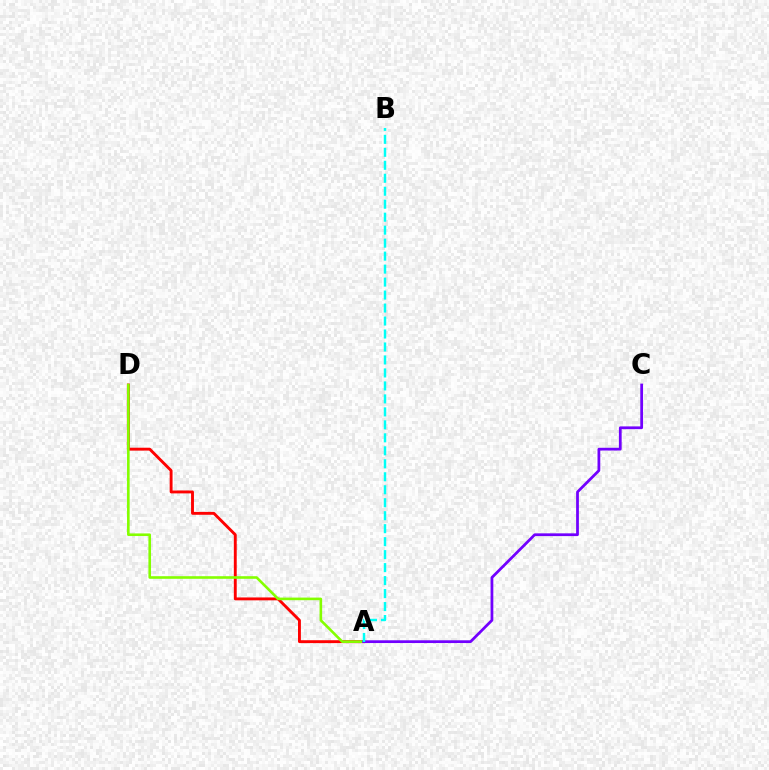{('A', 'D'): [{'color': '#ff0000', 'line_style': 'solid', 'thickness': 2.08}, {'color': '#84ff00', 'line_style': 'solid', 'thickness': 1.88}], ('A', 'C'): [{'color': '#7200ff', 'line_style': 'solid', 'thickness': 1.99}], ('A', 'B'): [{'color': '#00fff6', 'line_style': 'dashed', 'thickness': 1.76}]}